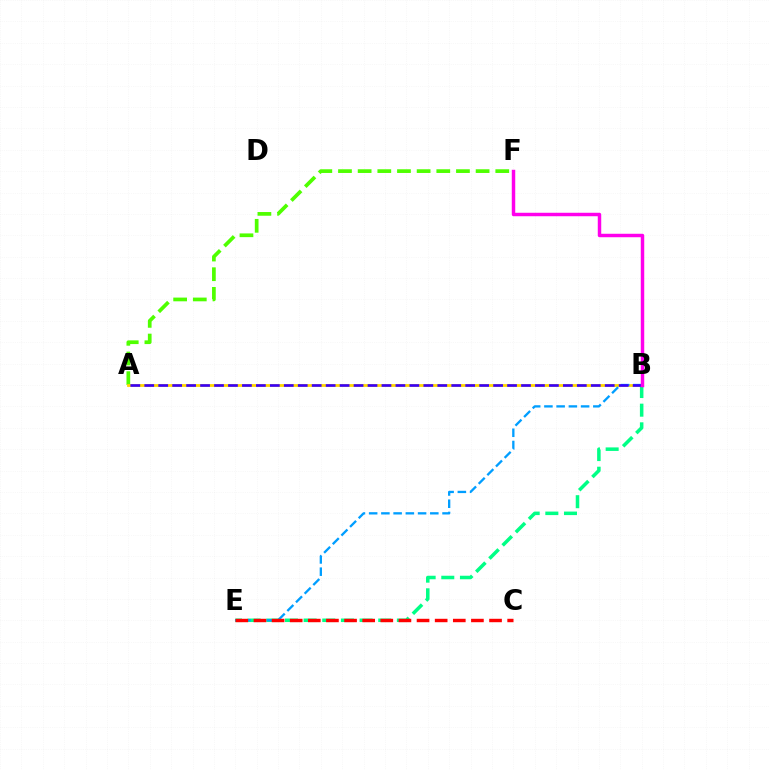{('B', 'E'): [{'color': '#00ff86', 'line_style': 'dashed', 'thickness': 2.53}, {'color': '#009eff', 'line_style': 'dashed', 'thickness': 1.66}], ('A', 'F'): [{'color': '#4fff00', 'line_style': 'dashed', 'thickness': 2.67}], ('A', 'B'): [{'color': '#ffd500', 'line_style': 'solid', 'thickness': 2.02}, {'color': '#3700ff', 'line_style': 'dashed', 'thickness': 1.9}], ('C', 'E'): [{'color': '#ff0000', 'line_style': 'dashed', 'thickness': 2.46}], ('B', 'F'): [{'color': '#ff00ed', 'line_style': 'solid', 'thickness': 2.49}]}